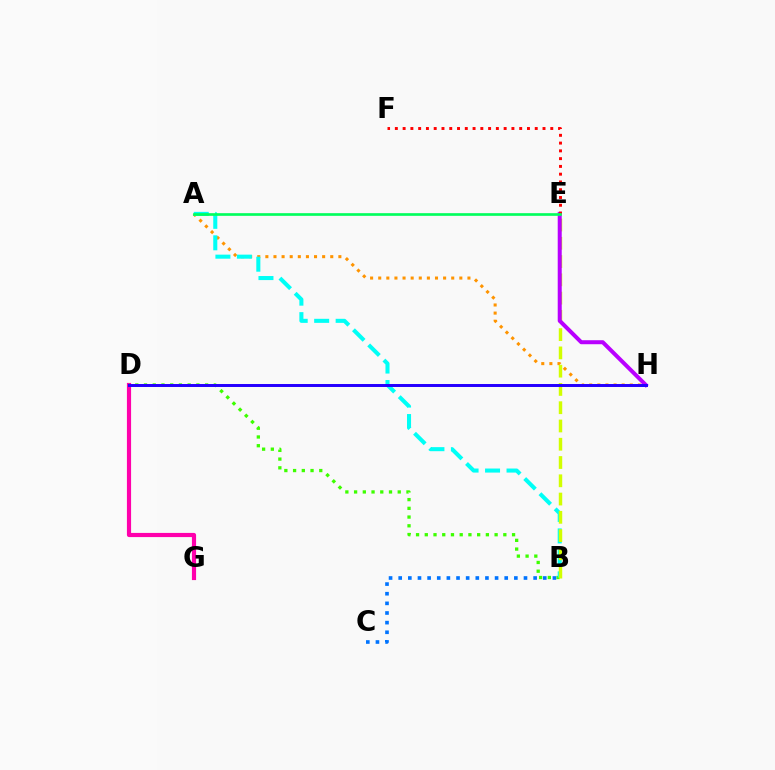{('D', 'G'): [{'color': '#ff00ac', 'line_style': 'solid', 'thickness': 3.0}], ('A', 'H'): [{'color': '#ff9400', 'line_style': 'dotted', 'thickness': 2.2}], ('B', 'D'): [{'color': '#3dff00', 'line_style': 'dotted', 'thickness': 2.37}], ('A', 'B'): [{'color': '#00fff6', 'line_style': 'dashed', 'thickness': 2.92}], ('B', 'E'): [{'color': '#d1ff00', 'line_style': 'dashed', 'thickness': 2.48}], ('B', 'C'): [{'color': '#0074ff', 'line_style': 'dotted', 'thickness': 2.62}], ('E', 'H'): [{'color': '#b900ff', 'line_style': 'solid', 'thickness': 2.88}], ('E', 'F'): [{'color': '#ff0000', 'line_style': 'dotted', 'thickness': 2.11}], ('A', 'E'): [{'color': '#00ff5c', 'line_style': 'solid', 'thickness': 1.92}], ('D', 'H'): [{'color': '#2500ff', 'line_style': 'solid', 'thickness': 2.14}]}